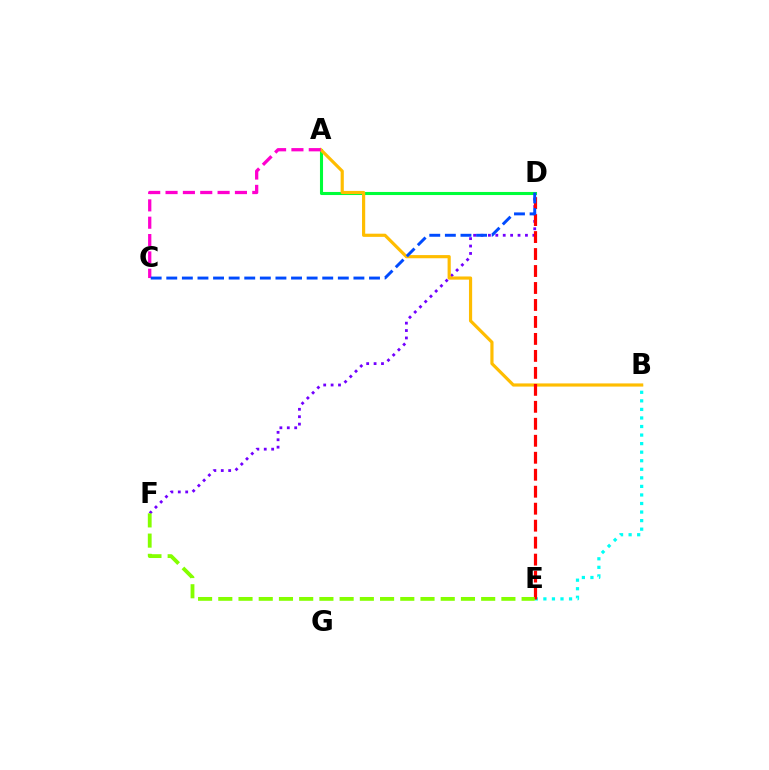{('D', 'F'): [{'color': '#7200ff', 'line_style': 'dotted', 'thickness': 2.01}], ('B', 'E'): [{'color': '#00fff6', 'line_style': 'dotted', 'thickness': 2.32}], ('A', 'D'): [{'color': '#00ff39', 'line_style': 'solid', 'thickness': 2.22}], ('A', 'B'): [{'color': '#ffbd00', 'line_style': 'solid', 'thickness': 2.28}], ('D', 'E'): [{'color': '#ff0000', 'line_style': 'dashed', 'thickness': 2.31}], ('A', 'C'): [{'color': '#ff00cf', 'line_style': 'dashed', 'thickness': 2.36}], ('C', 'D'): [{'color': '#004bff', 'line_style': 'dashed', 'thickness': 2.12}], ('E', 'F'): [{'color': '#84ff00', 'line_style': 'dashed', 'thickness': 2.75}]}